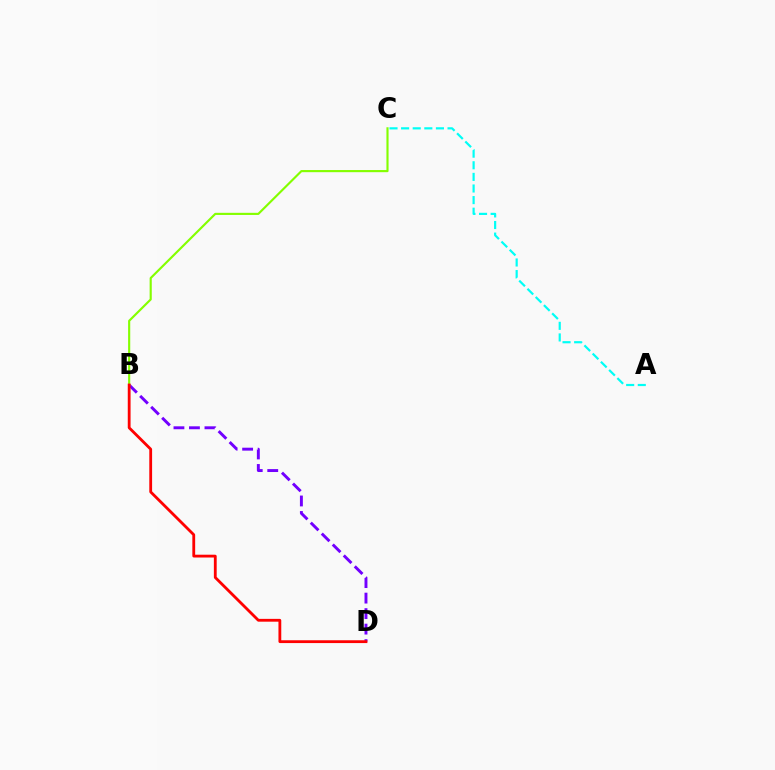{('A', 'C'): [{'color': '#00fff6', 'line_style': 'dashed', 'thickness': 1.58}], ('B', 'D'): [{'color': '#7200ff', 'line_style': 'dashed', 'thickness': 2.11}, {'color': '#ff0000', 'line_style': 'solid', 'thickness': 2.02}], ('B', 'C'): [{'color': '#84ff00', 'line_style': 'solid', 'thickness': 1.54}]}